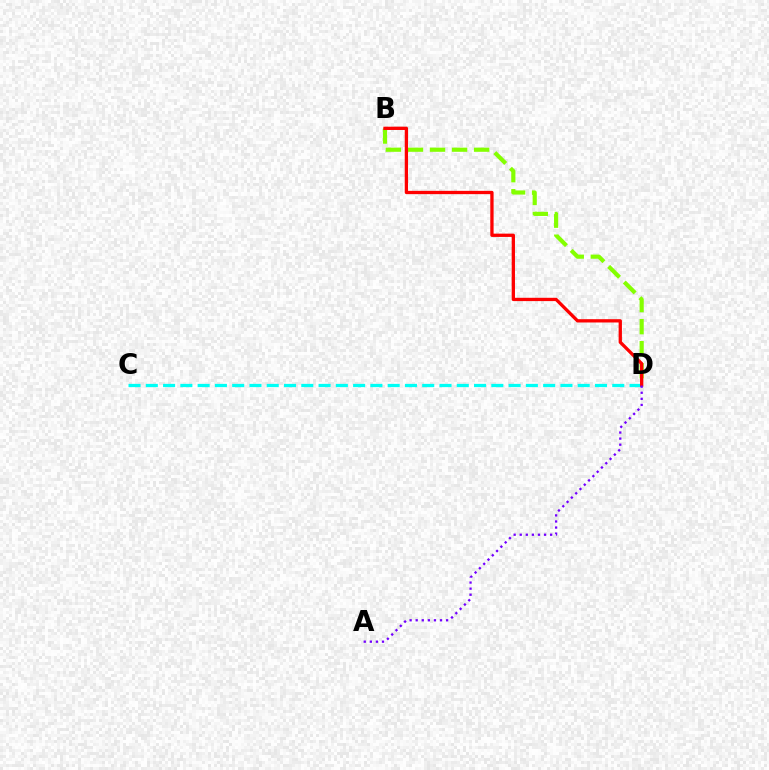{('B', 'D'): [{'color': '#84ff00', 'line_style': 'dashed', 'thickness': 3.0}, {'color': '#ff0000', 'line_style': 'solid', 'thickness': 2.37}], ('C', 'D'): [{'color': '#00fff6', 'line_style': 'dashed', 'thickness': 2.35}], ('A', 'D'): [{'color': '#7200ff', 'line_style': 'dotted', 'thickness': 1.65}]}